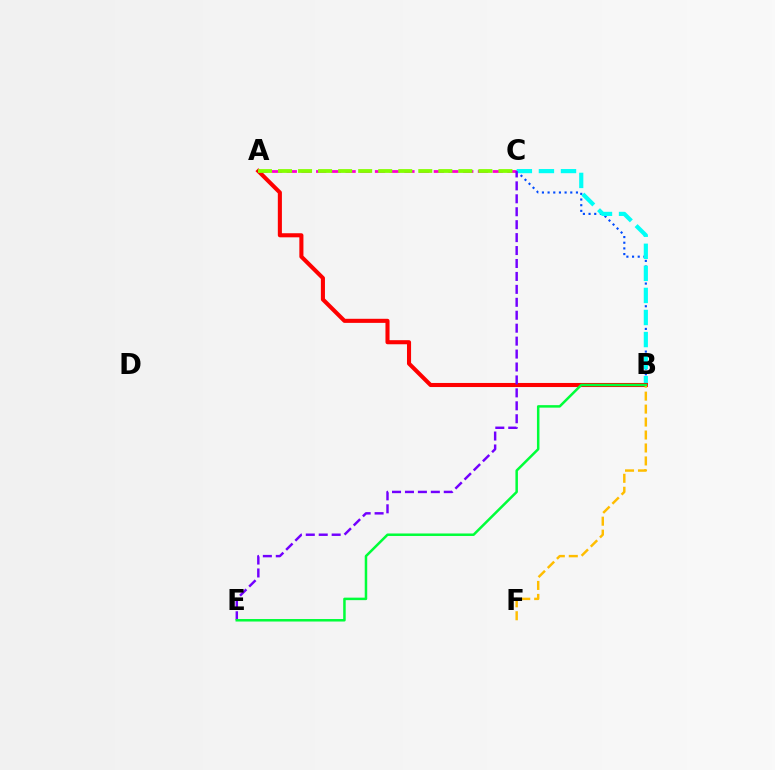{('B', 'C'): [{'color': '#004bff', 'line_style': 'dotted', 'thickness': 1.54}, {'color': '#00fff6', 'line_style': 'dashed', 'thickness': 3.0}], ('A', 'C'): [{'color': '#ff00cf', 'line_style': 'dashed', 'thickness': 2.0}, {'color': '#84ff00', 'line_style': 'dashed', 'thickness': 2.72}], ('A', 'B'): [{'color': '#ff0000', 'line_style': 'solid', 'thickness': 2.94}], ('C', 'E'): [{'color': '#7200ff', 'line_style': 'dashed', 'thickness': 1.76}], ('B', 'F'): [{'color': '#ffbd00', 'line_style': 'dashed', 'thickness': 1.76}], ('B', 'E'): [{'color': '#00ff39', 'line_style': 'solid', 'thickness': 1.8}]}